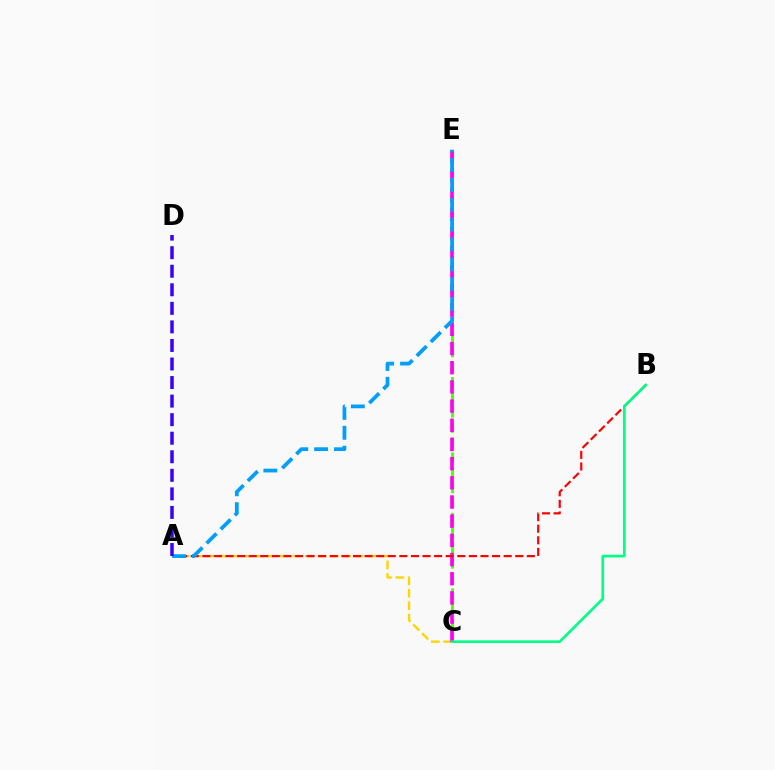{('A', 'C'): [{'color': '#ffd500', 'line_style': 'dashed', 'thickness': 1.69}], ('C', 'E'): [{'color': '#4fff00', 'line_style': 'dashed', 'thickness': 2.05}, {'color': '#ff00ed', 'line_style': 'dashed', 'thickness': 2.61}], ('A', 'B'): [{'color': '#ff0000', 'line_style': 'dashed', 'thickness': 1.57}], ('A', 'E'): [{'color': '#009eff', 'line_style': 'dashed', 'thickness': 2.7}], ('A', 'D'): [{'color': '#3700ff', 'line_style': 'dashed', 'thickness': 2.52}], ('B', 'C'): [{'color': '#00ff86', 'line_style': 'solid', 'thickness': 1.92}]}